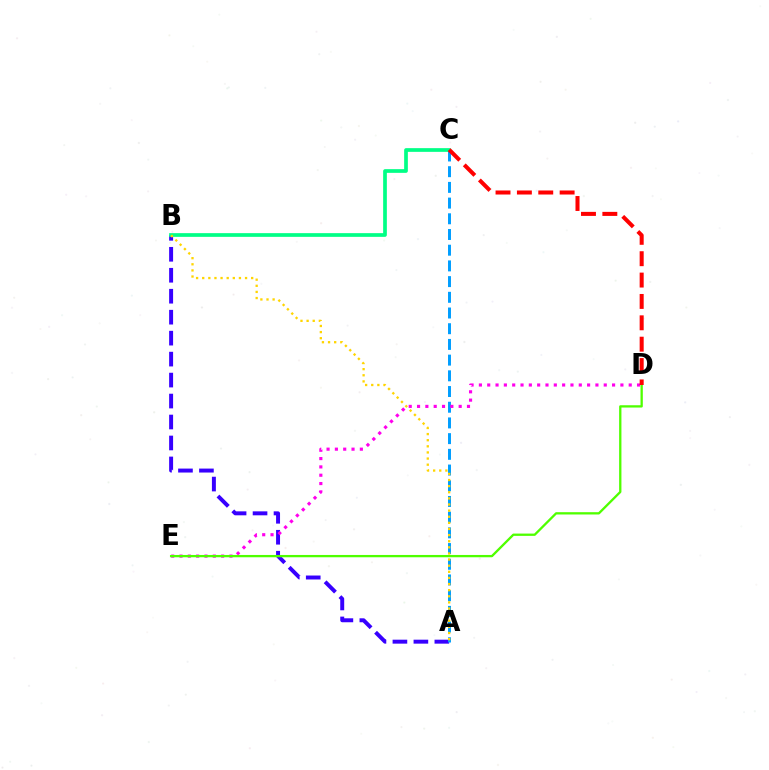{('A', 'B'): [{'color': '#3700ff', 'line_style': 'dashed', 'thickness': 2.85}, {'color': '#ffd500', 'line_style': 'dotted', 'thickness': 1.66}], ('A', 'C'): [{'color': '#009eff', 'line_style': 'dashed', 'thickness': 2.13}], ('D', 'E'): [{'color': '#ff00ed', 'line_style': 'dotted', 'thickness': 2.26}, {'color': '#4fff00', 'line_style': 'solid', 'thickness': 1.66}], ('B', 'C'): [{'color': '#00ff86', 'line_style': 'solid', 'thickness': 2.66}], ('C', 'D'): [{'color': '#ff0000', 'line_style': 'dashed', 'thickness': 2.9}]}